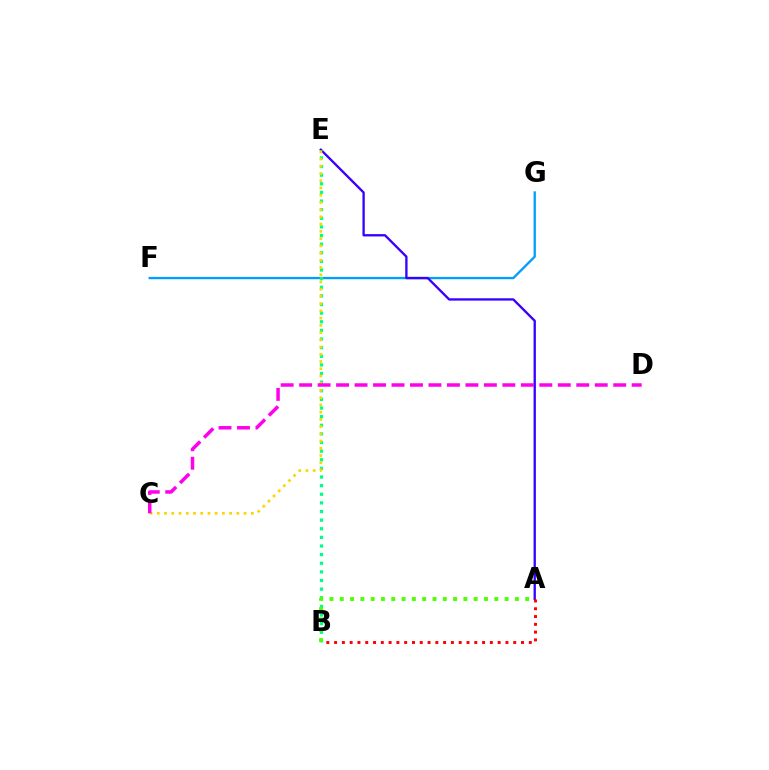{('F', 'G'): [{'color': '#009eff', 'line_style': 'solid', 'thickness': 1.67}], ('A', 'E'): [{'color': '#3700ff', 'line_style': 'solid', 'thickness': 1.68}], ('A', 'B'): [{'color': '#ff0000', 'line_style': 'dotted', 'thickness': 2.12}, {'color': '#4fff00', 'line_style': 'dotted', 'thickness': 2.8}], ('B', 'E'): [{'color': '#00ff86', 'line_style': 'dotted', 'thickness': 2.34}], ('C', 'E'): [{'color': '#ffd500', 'line_style': 'dotted', 'thickness': 1.96}], ('C', 'D'): [{'color': '#ff00ed', 'line_style': 'dashed', 'thickness': 2.51}]}